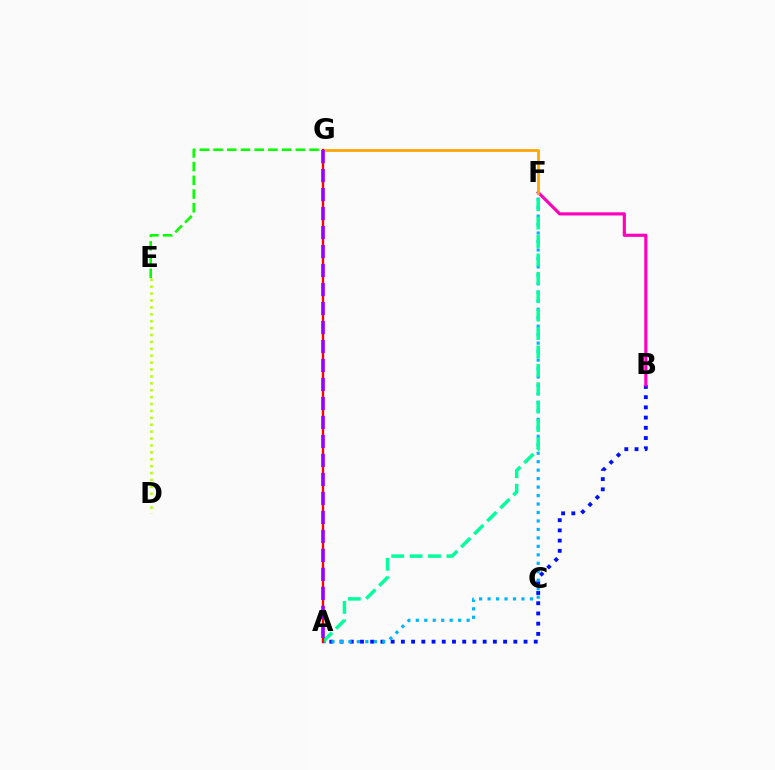{('A', 'B'): [{'color': '#0010ff', 'line_style': 'dotted', 'thickness': 2.78}], ('A', 'F'): [{'color': '#00b5ff', 'line_style': 'dotted', 'thickness': 2.3}, {'color': '#00ff9d', 'line_style': 'dashed', 'thickness': 2.5}], ('E', 'G'): [{'color': '#08ff00', 'line_style': 'dashed', 'thickness': 1.86}], ('D', 'E'): [{'color': '#b3ff00', 'line_style': 'dotted', 'thickness': 1.88}], ('B', 'F'): [{'color': '#ff00bd', 'line_style': 'solid', 'thickness': 2.28}], ('F', 'G'): [{'color': '#ffa500', 'line_style': 'solid', 'thickness': 1.97}], ('A', 'G'): [{'color': '#ff0000', 'line_style': 'solid', 'thickness': 1.68}, {'color': '#9b00ff', 'line_style': 'dashed', 'thickness': 2.58}]}